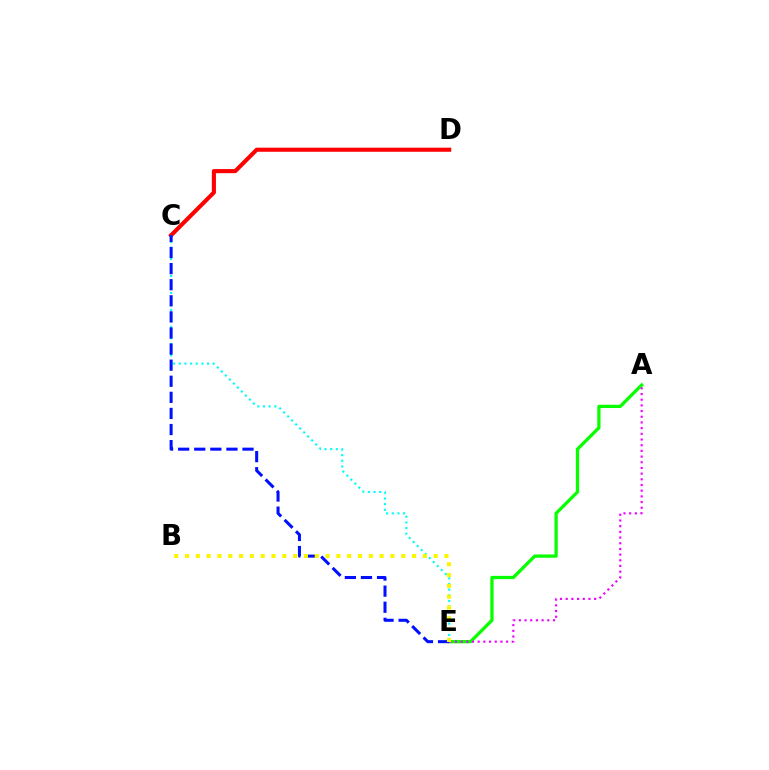{('C', 'D'): [{'color': '#ff0000', 'line_style': 'solid', 'thickness': 2.95}], ('C', 'E'): [{'color': '#00fff6', 'line_style': 'dotted', 'thickness': 1.54}, {'color': '#0010ff', 'line_style': 'dashed', 'thickness': 2.19}], ('A', 'E'): [{'color': '#08ff00', 'line_style': 'solid', 'thickness': 2.35}, {'color': '#ee00ff', 'line_style': 'dotted', 'thickness': 1.55}], ('B', 'E'): [{'color': '#fcf500', 'line_style': 'dotted', 'thickness': 2.94}]}